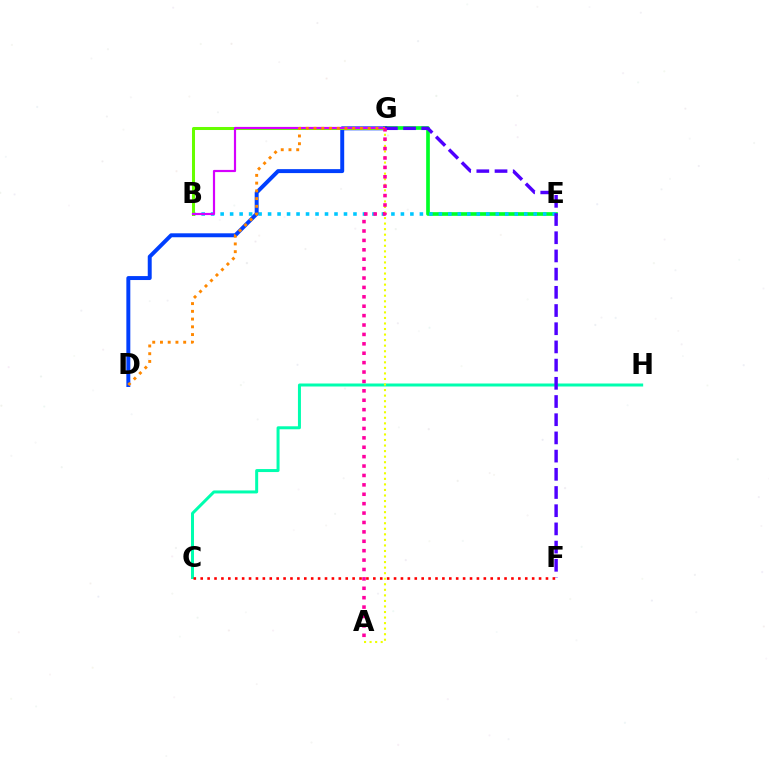{('E', 'G'): [{'color': '#00ff27', 'line_style': 'solid', 'thickness': 2.64}], ('B', 'E'): [{'color': '#00c7ff', 'line_style': 'dotted', 'thickness': 2.58}], ('D', 'G'): [{'color': '#003fff', 'line_style': 'solid', 'thickness': 2.85}, {'color': '#ff8800', 'line_style': 'dotted', 'thickness': 2.1}], ('B', 'G'): [{'color': '#66ff00', 'line_style': 'solid', 'thickness': 2.18}, {'color': '#d600ff', 'line_style': 'solid', 'thickness': 1.58}], ('C', 'H'): [{'color': '#00ffaf', 'line_style': 'solid', 'thickness': 2.16}], ('F', 'G'): [{'color': '#4f00ff', 'line_style': 'dashed', 'thickness': 2.47}], ('A', 'G'): [{'color': '#eeff00', 'line_style': 'dotted', 'thickness': 1.51}, {'color': '#ff00a0', 'line_style': 'dotted', 'thickness': 2.55}], ('C', 'F'): [{'color': '#ff0000', 'line_style': 'dotted', 'thickness': 1.88}]}